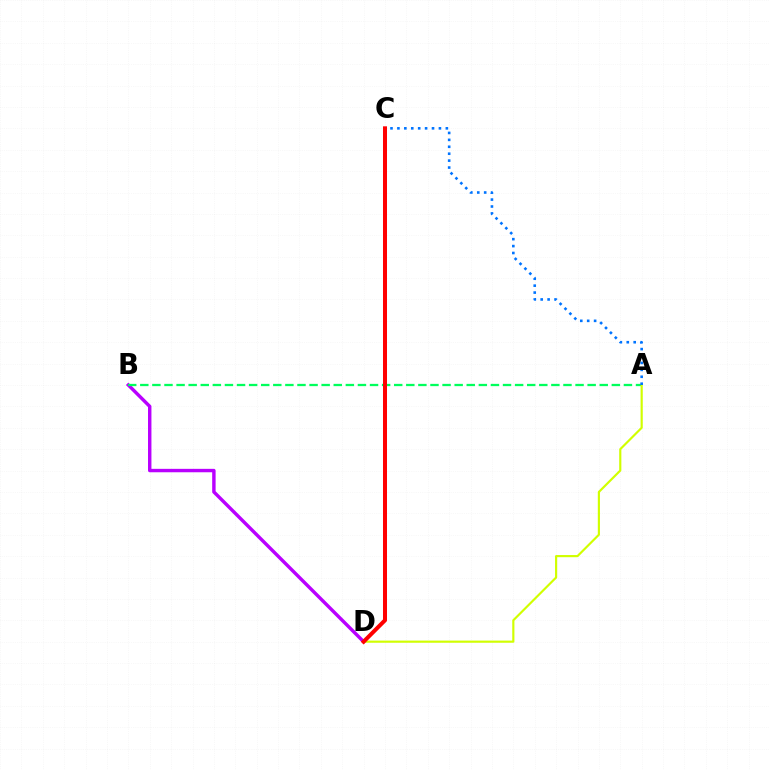{('B', 'D'): [{'color': '#b900ff', 'line_style': 'solid', 'thickness': 2.46}], ('A', 'B'): [{'color': '#00ff5c', 'line_style': 'dashed', 'thickness': 1.64}], ('A', 'D'): [{'color': '#d1ff00', 'line_style': 'solid', 'thickness': 1.56}], ('A', 'C'): [{'color': '#0074ff', 'line_style': 'dotted', 'thickness': 1.88}], ('C', 'D'): [{'color': '#ff0000', 'line_style': 'solid', 'thickness': 2.89}]}